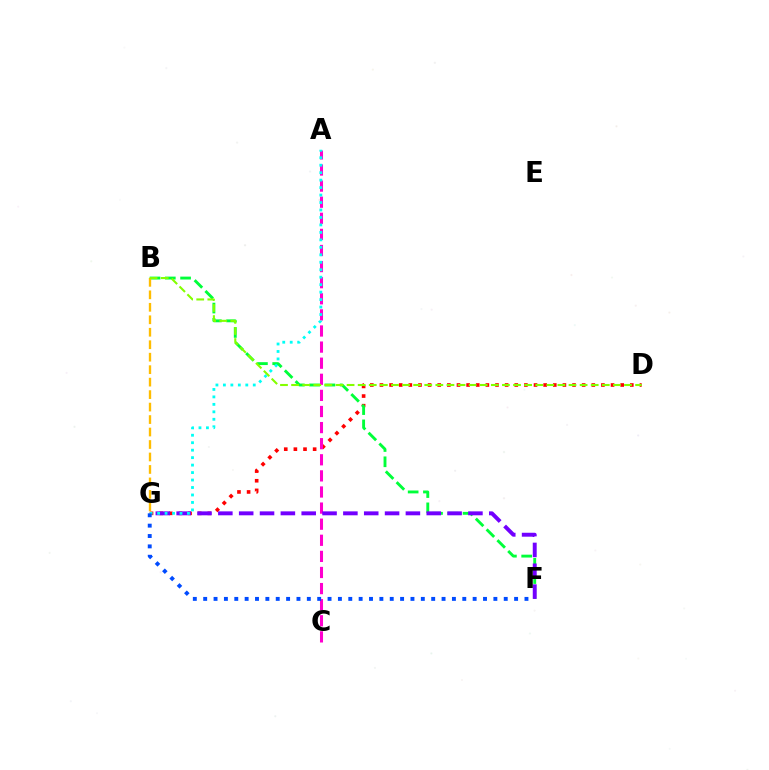{('D', 'G'): [{'color': '#ff0000', 'line_style': 'dotted', 'thickness': 2.62}], ('B', 'F'): [{'color': '#00ff39', 'line_style': 'dashed', 'thickness': 2.07}], ('A', 'C'): [{'color': '#ff00cf', 'line_style': 'dashed', 'thickness': 2.19}], ('F', 'G'): [{'color': '#7200ff', 'line_style': 'dashed', 'thickness': 2.83}, {'color': '#004bff', 'line_style': 'dotted', 'thickness': 2.82}], ('B', 'G'): [{'color': '#ffbd00', 'line_style': 'dashed', 'thickness': 1.69}], ('A', 'G'): [{'color': '#00fff6', 'line_style': 'dotted', 'thickness': 2.03}], ('B', 'D'): [{'color': '#84ff00', 'line_style': 'dashed', 'thickness': 1.51}]}